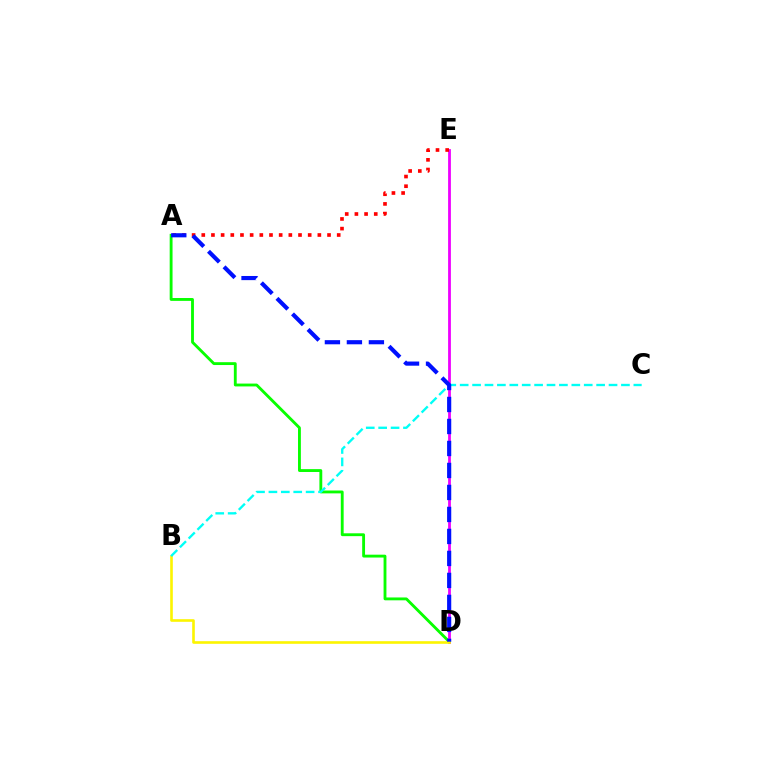{('D', 'E'): [{'color': '#ee00ff', 'line_style': 'solid', 'thickness': 2.02}], ('A', 'D'): [{'color': '#08ff00', 'line_style': 'solid', 'thickness': 2.06}, {'color': '#0010ff', 'line_style': 'dashed', 'thickness': 2.99}], ('A', 'E'): [{'color': '#ff0000', 'line_style': 'dotted', 'thickness': 2.63}], ('B', 'D'): [{'color': '#fcf500', 'line_style': 'solid', 'thickness': 1.89}], ('B', 'C'): [{'color': '#00fff6', 'line_style': 'dashed', 'thickness': 1.69}]}